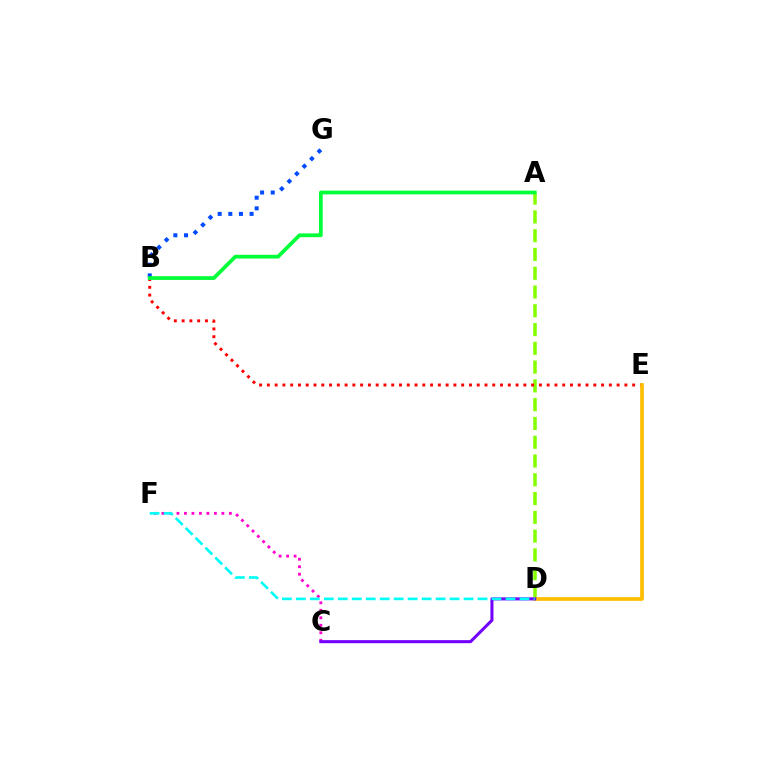{('A', 'D'): [{'color': '#84ff00', 'line_style': 'dashed', 'thickness': 2.55}], ('B', 'E'): [{'color': '#ff0000', 'line_style': 'dotted', 'thickness': 2.11}], ('D', 'E'): [{'color': '#ffbd00', 'line_style': 'solid', 'thickness': 2.66}], ('B', 'G'): [{'color': '#004bff', 'line_style': 'dotted', 'thickness': 2.89}], ('C', 'F'): [{'color': '#ff00cf', 'line_style': 'dotted', 'thickness': 2.04}], ('C', 'D'): [{'color': '#7200ff', 'line_style': 'solid', 'thickness': 2.19}], ('A', 'B'): [{'color': '#00ff39', 'line_style': 'solid', 'thickness': 2.71}], ('D', 'F'): [{'color': '#00fff6', 'line_style': 'dashed', 'thickness': 1.9}]}